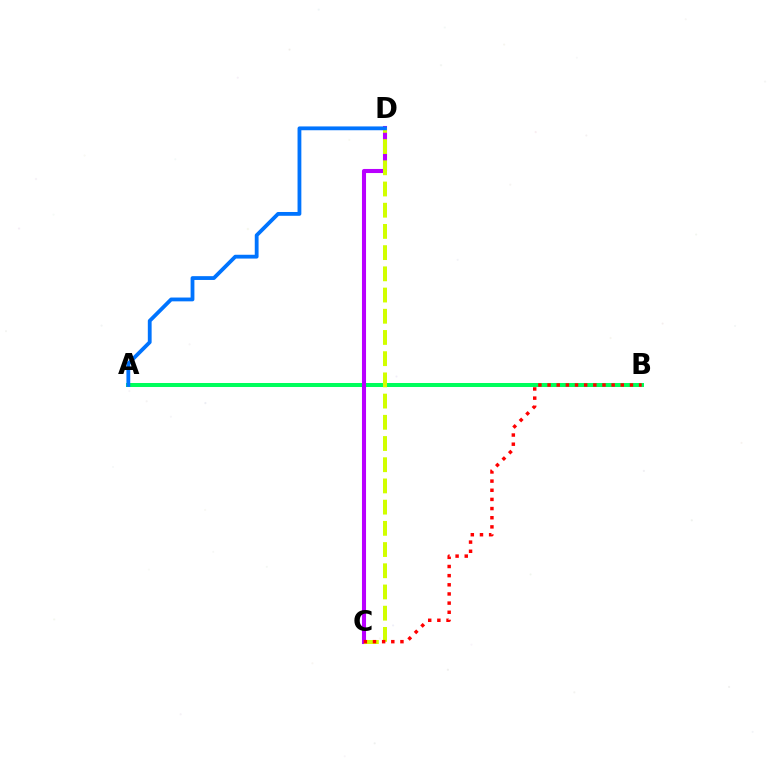{('A', 'B'): [{'color': '#00ff5c', 'line_style': 'solid', 'thickness': 2.89}], ('C', 'D'): [{'color': '#b900ff', 'line_style': 'solid', 'thickness': 2.94}, {'color': '#d1ff00', 'line_style': 'dashed', 'thickness': 2.88}], ('B', 'C'): [{'color': '#ff0000', 'line_style': 'dotted', 'thickness': 2.49}], ('A', 'D'): [{'color': '#0074ff', 'line_style': 'solid', 'thickness': 2.74}]}